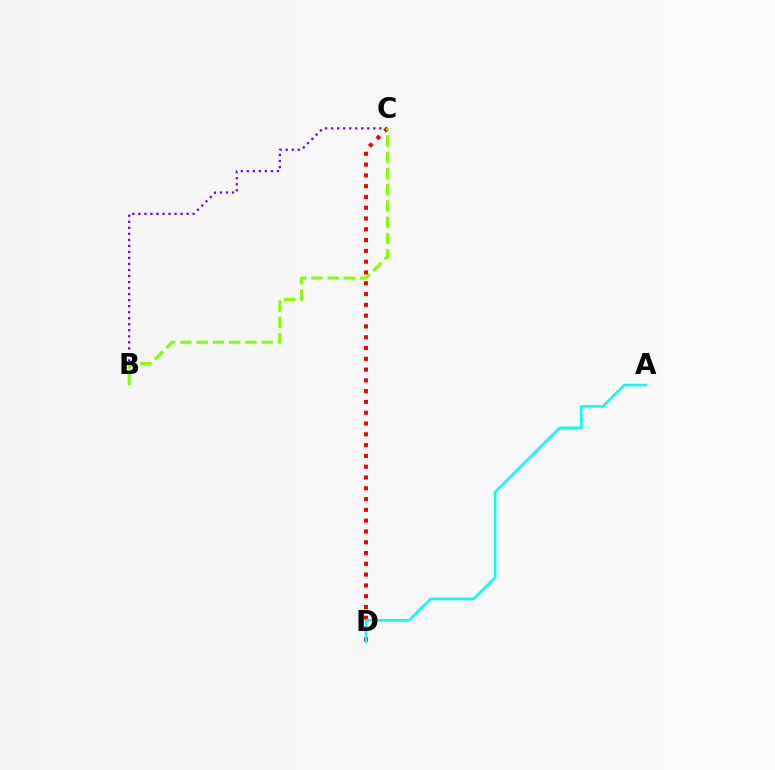{('B', 'C'): [{'color': '#7200ff', 'line_style': 'dotted', 'thickness': 1.64}, {'color': '#84ff00', 'line_style': 'dashed', 'thickness': 2.21}], ('C', 'D'): [{'color': '#ff0000', 'line_style': 'dotted', 'thickness': 2.93}], ('A', 'D'): [{'color': '#00fff6', 'line_style': 'solid', 'thickness': 1.82}]}